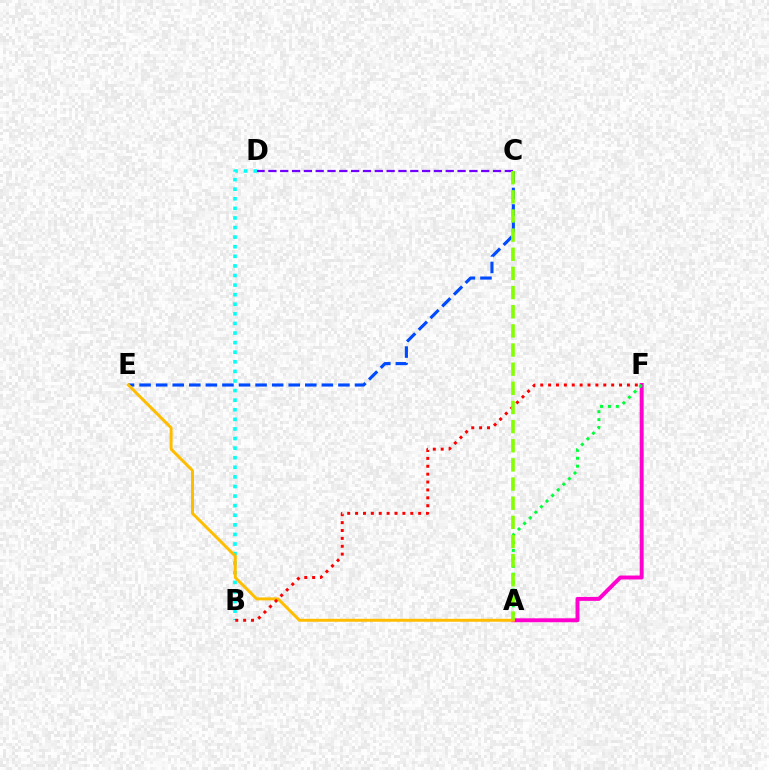{('B', 'D'): [{'color': '#00fff6', 'line_style': 'dotted', 'thickness': 2.61}], ('A', 'F'): [{'color': '#ff00cf', 'line_style': 'solid', 'thickness': 2.83}, {'color': '#00ff39', 'line_style': 'dotted', 'thickness': 2.15}], ('C', 'D'): [{'color': '#7200ff', 'line_style': 'dashed', 'thickness': 1.61}], ('C', 'E'): [{'color': '#004bff', 'line_style': 'dashed', 'thickness': 2.25}], ('A', 'E'): [{'color': '#ffbd00', 'line_style': 'solid', 'thickness': 2.14}], ('B', 'F'): [{'color': '#ff0000', 'line_style': 'dotted', 'thickness': 2.14}], ('A', 'C'): [{'color': '#84ff00', 'line_style': 'dashed', 'thickness': 2.6}]}